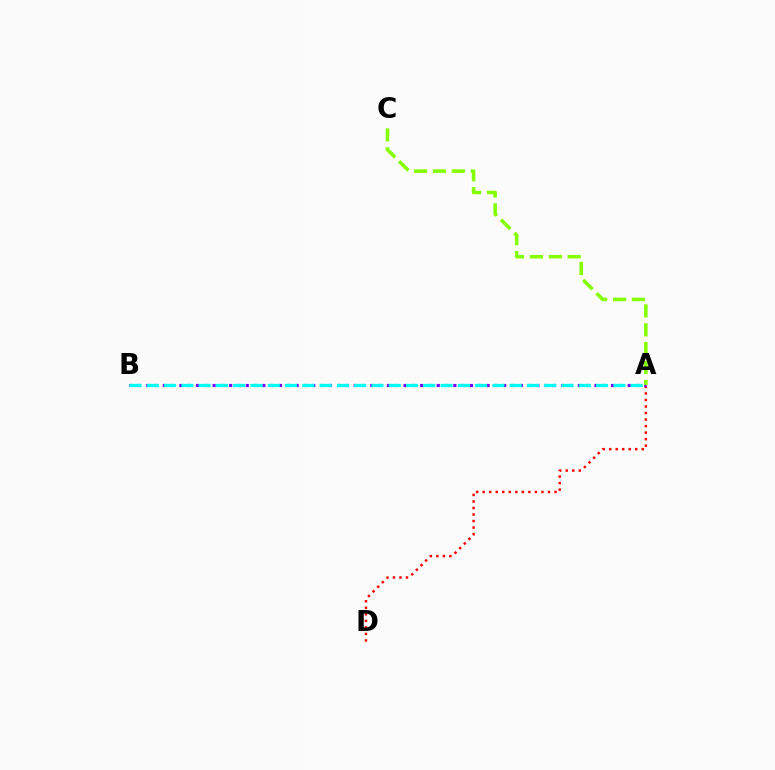{('A', 'D'): [{'color': '#ff0000', 'line_style': 'dotted', 'thickness': 1.77}], ('A', 'B'): [{'color': '#7200ff', 'line_style': 'dotted', 'thickness': 2.26}, {'color': '#00fff6', 'line_style': 'dashed', 'thickness': 2.35}], ('A', 'C'): [{'color': '#84ff00', 'line_style': 'dashed', 'thickness': 2.57}]}